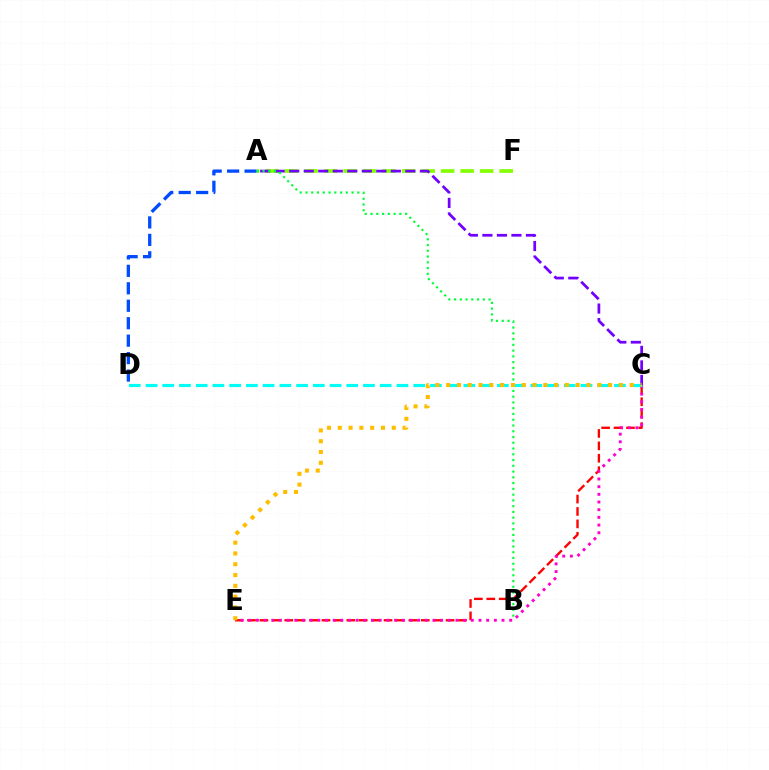{('C', 'E'): [{'color': '#ff0000', 'line_style': 'dashed', 'thickness': 1.69}, {'color': '#ff00cf', 'line_style': 'dotted', 'thickness': 2.09}, {'color': '#ffbd00', 'line_style': 'dotted', 'thickness': 2.93}], ('C', 'D'): [{'color': '#00fff6', 'line_style': 'dashed', 'thickness': 2.27}], ('A', 'D'): [{'color': '#004bff', 'line_style': 'dashed', 'thickness': 2.37}], ('A', 'F'): [{'color': '#84ff00', 'line_style': 'dashed', 'thickness': 2.65}], ('A', 'C'): [{'color': '#7200ff', 'line_style': 'dashed', 'thickness': 1.97}], ('A', 'B'): [{'color': '#00ff39', 'line_style': 'dotted', 'thickness': 1.57}]}